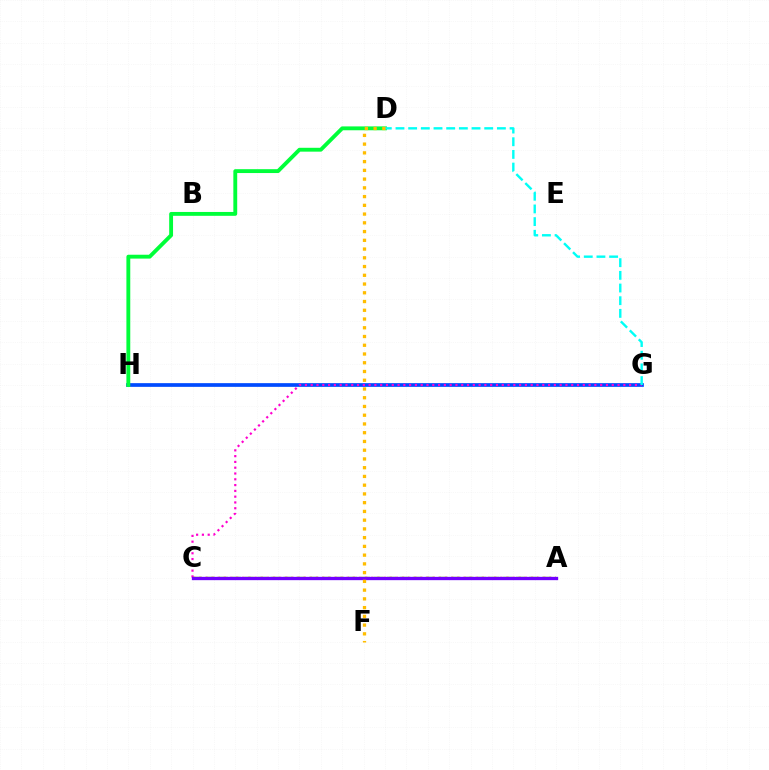{('G', 'H'): [{'color': '#004bff', 'line_style': 'solid', 'thickness': 2.67}], ('D', 'H'): [{'color': '#00ff39', 'line_style': 'solid', 'thickness': 2.78}], ('C', 'G'): [{'color': '#ff00cf', 'line_style': 'dotted', 'thickness': 1.57}], ('D', 'G'): [{'color': '#00fff6', 'line_style': 'dashed', 'thickness': 1.72}], ('A', 'C'): [{'color': '#84ff00', 'line_style': 'dashed', 'thickness': 1.76}, {'color': '#ff0000', 'line_style': 'dotted', 'thickness': 1.67}, {'color': '#7200ff', 'line_style': 'solid', 'thickness': 2.39}], ('D', 'F'): [{'color': '#ffbd00', 'line_style': 'dotted', 'thickness': 2.38}]}